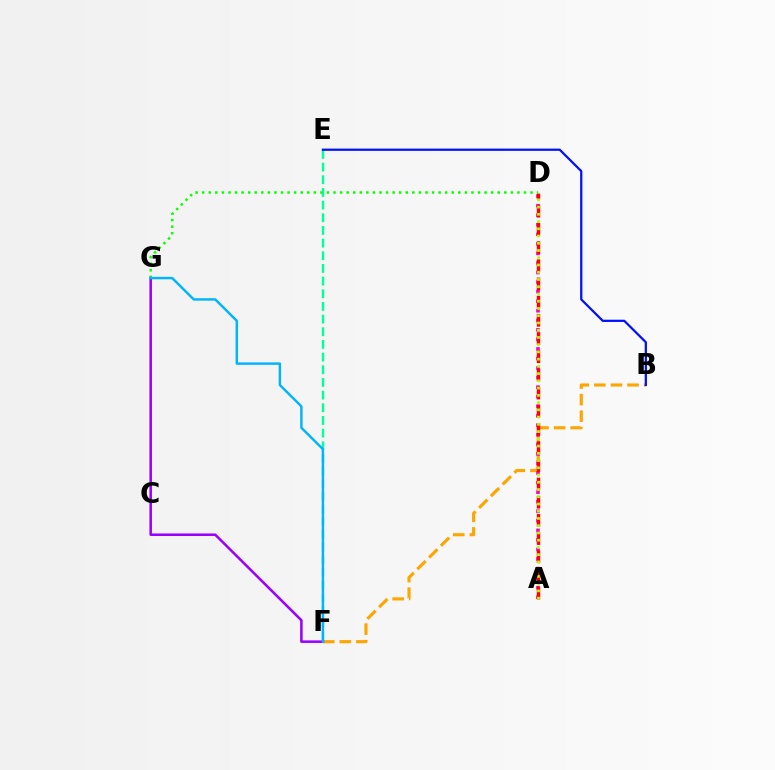{('B', 'F'): [{'color': '#ffa500', 'line_style': 'dashed', 'thickness': 2.26}], ('A', 'D'): [{'color': '#ff00bd', 'line_style': 'dotted', 'thickness': 2.59}, {'color': '#ff0000', 'line_style': 'dashed', 'thickness': 2.47}, {'color': '#b3ff00', 'line_style': 'dotted', 'thickness': 1.97}], ('F', 'G'): [{'color': '#9b00ff', 'line_style': 'solid', 'thickness': 1.83}, {'color': '#00b5ff', 'line_style': 'solid', 'thickness': 1.76}], ('E', 'F'): [{'color': '#00ff9d', 'line_style': 'dashed', 'thickness': 1.72}], ('B', 'E'): [{'color': '#0010ff', 'line_style': 'solid', 'thickness': 1.61}], ('D', 'G'): [{'color': '#08ff00', 'line_style': 'dotted', 'thickness': 1.78}]}